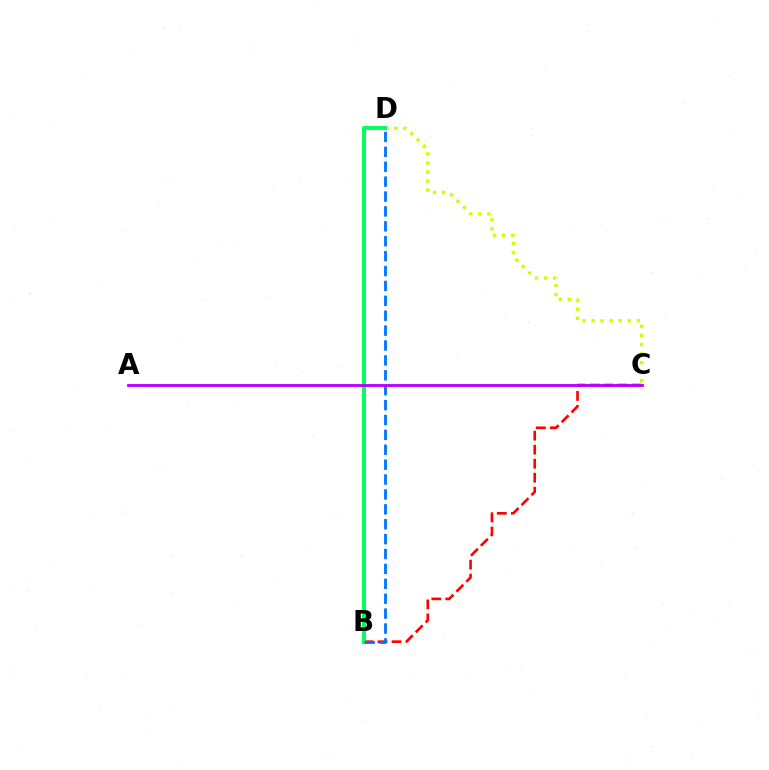{('B', 'C'): [{'color': '#ff0000', 'line_style': 'dashed', 'thickness': 1.9}], ('C', 'D'): [{'color': '#d1ff00', 'line_style': 'dotted', 'thickness': 2.45}], ('B', 'D'): [{'color': '#00ff5c', 'line_style': 'solid', 'thickness': 2.85}, {'color': '#0074ff', 'line_style': 'dashed', 'thickness': 2.02}], ('A', 'C'): [{'color': '#b900ff', 'line_style': 'solid', 'thickness': 2.05}]}